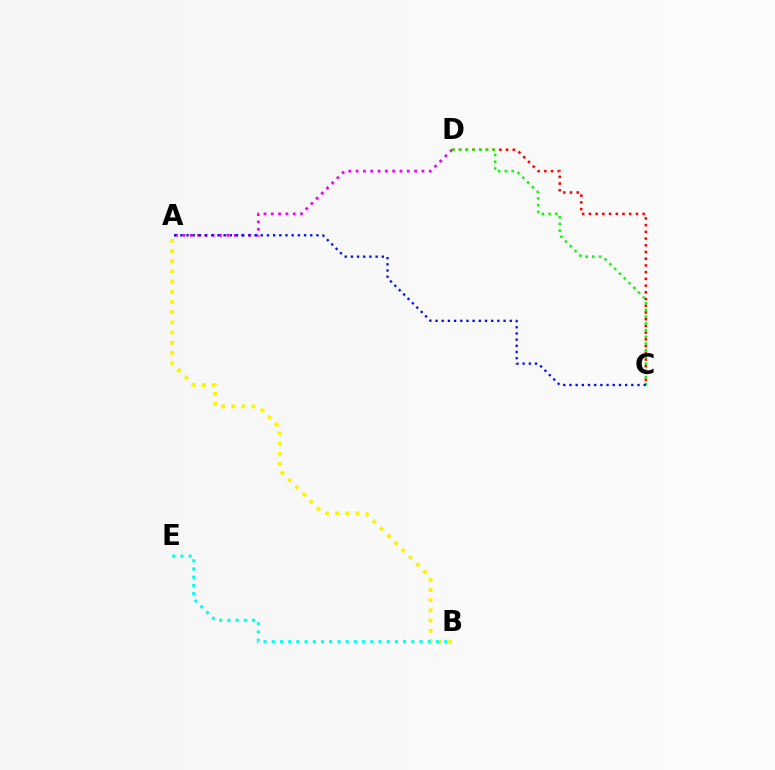{('A', 'B'): [{'color': '#fcf500', 'line_style': 'dotted', 'thickness': 2.77}], ('C', 'D'): [{'color': '#ff0000', 'line_style': 'dotted', 'thickness': 1.83}, {'color': '#08ff00', 'line_style': 'dotted', 'thickness': 1.83}], ('A', 'D'): [{'color': '#ee00ff', 'line_style': 'dotted', 'thickness': 1.99}], ('A', 'C'): [{'color': '#0010ff', 'line_style': 'dotted', 'thickness': 1.68}], ('B', 'E'): [{'color': '#00fff6', 'line_style': 'dotted', 'thickness': 2.23}]}